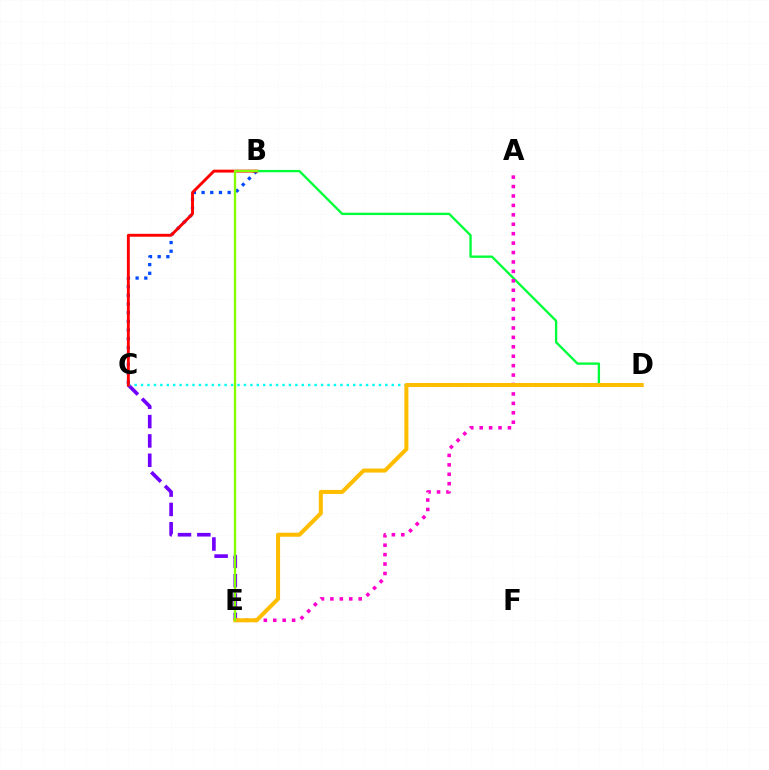{('B', 'C'): [{'color': '#004bff', 'line_style': 'dotted', 'thickness': 2.36}, {'color': '#ff0000', 'line_style': 'solid', 'thickness': 2.08}], ('C', 'E'): [{'color': '#7200ff', 'line_style': 'dashed', 'thickness': 2.63}], ('B', 'D'): [{'color': '#00ff39', 'line_style': 'solid', 'thickness': 1.68}], ('A', 'E'): [{'color': '#ff00cf', 'line_style': 'dotted', 'thickness': 2.56}], ('C', 'D'): [{'color': '#00fff6', 'line_style': 'dotted', 'thickness': 1.75}], ('D', 'E'): [{'color': '#ffbd00', 'line_style': 'solid', 'thickness': 2.91}], ('B', 'E'): [{'color': '#84ff00', 'line_style': 'solid', 'thickness': 1.68}]}